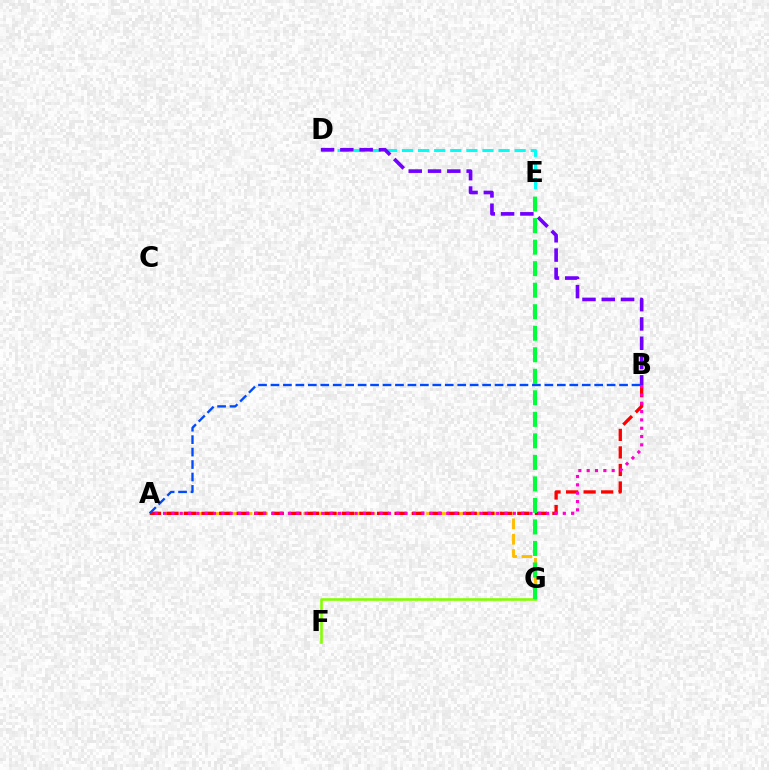{('F', 'G'): [{'color': '#84ff00', 'line_style': 'solid', 'thickness': 1.87}], ('A', 'G'): [{'color': '#ffbd00', 'line_style': 'dashed', 'thickness': 2.09}], ('A', 'B'): [{'color': '#ff0000', 'line_style': 'dashed', 'thickness': 2.38}, {'color': '#ff00cf', 'line_style': 'dotted', 'thickness': 2.26}, {'color': '#004bff', 'line_style': 'dashed', 'thickness': 1.69}], ('D', 'E'): [{'color': '#00fff6', 'line_style': 'dashed', 'thickness': 2.19}], ('B', 'D'): [{'color': '#7200ff', 'line_style': 'dashed', 'thickness': 2.62}], ('E', 'G'): [{'color': '#00ff39', 'line_style': 'dashed', 'thickness': 2.92}]}